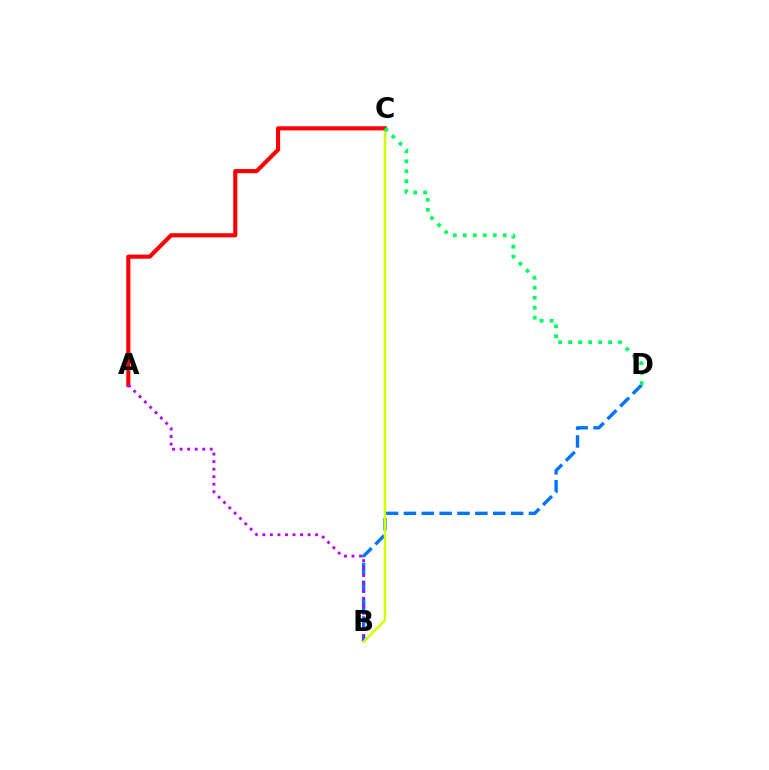{('B', 'D'): [{'color': '#0074ff', 'line_style': 'dashed', 'thickness': 2.43}], ('B', 'C'): [{'color': '#d1ff00', 'line_style': 'solid', 'thickness': 1.79}], ('A', 'C'): [{'color': '#ff0000', 'line_style': 'solid', 'thickness': 2.96}], ('C', 'D'): [{'color': '#00ff5c', 'line_style': 'dotted', 'thickness': 2.71}], ('A', 'B'): [{'color': '#b900ff', 'line_style': 'dotted', 'thickness': 2.05}]}